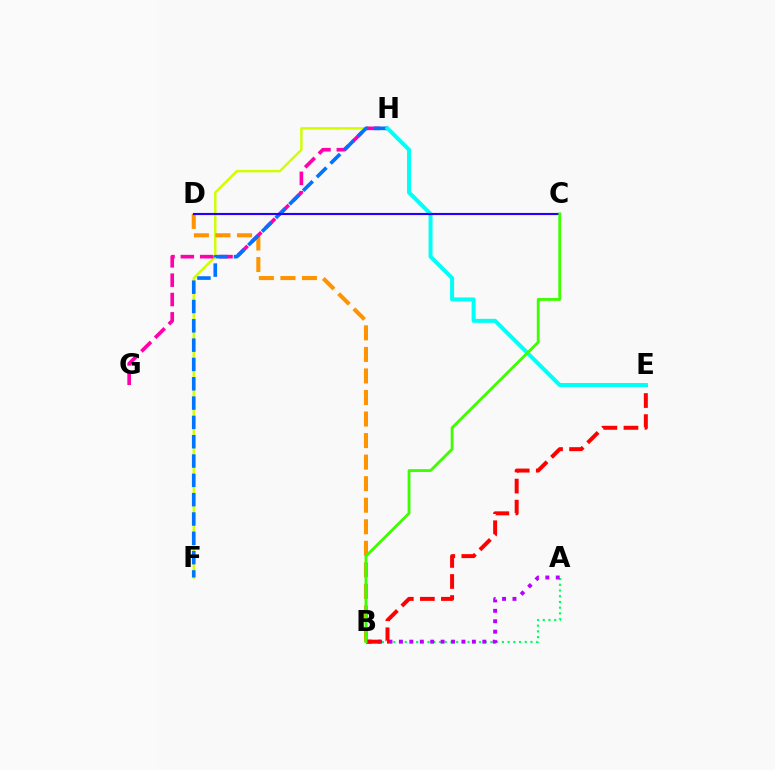{('A', 'B'): [{'color': '#00ff5c', 'line_style': 'dotted', 'thickness': 1.55}, {'color': '#b900ff', 'line_style': 'dotted', 'thickness': 2.83}], ('F', 'H'): [{'color': '#d1ff00', 'line_style': 'solid', 'thickness': 1.75}, {'color': '#0074ff', 'line_style': 'dashed', 'thickness': 2.62}], ('B', 'D'): [{'color': '#ff9400', 'line_style': 'dashed', 'thickness': 2.93}], ('G', 'H'): [{'color': '#ff00ac', 'line_style': 'dashed', 'thickness': 2.63}], ('B', 'E'): [{'color': '#ff0000', 'line_style': 'dashed', 'thickness': 2.86}], ('E', 'H'): [{'color': '#00fff6', 'line_style': 'solid', 'thickness': 2.87}], ('C', 'D'): [{'color': '#2500ff', 'line_style': 'solid', 'thickness': 1.54}], ('B', 'C'): [{'color': '#3dff00', 'line_style': 'solid', 'thickness': 2.03}]}